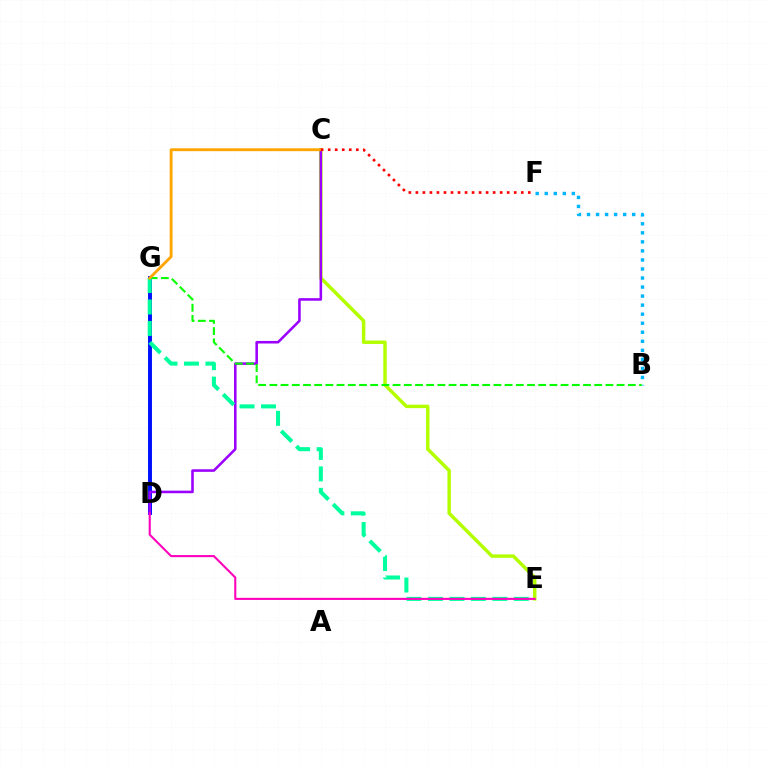{('D', 'G'): [{'color': '#0010ff', 'line_style': 'solid', 'thickness': 2.83}], ('B', 'F'): [{'color': '#00b5ff', 'line_style': 'dotted', 'thickness': 2.46}], ('C', 'E'): [{'color': '#b3ff00', 'line_style': 'solid', 'thickness': 2.49}], ('C', 'D'): [{'color': '#9b00ff', 'line_style': 'solid', 'thickness': 1.85}], ('B', 'G'): [{'color': '#08ff00', 'line_style': 'dashed', 'thickness': 1.52}], ('E', 'G'): [{'color': '#00ff9d', 'line_style': 'dashed', 'thickness': 2.91}], ('D', 'E'): [{'color': '#ff00bd', 'line_style': 'solid', 'thickness': 1.5}], ('C', 'G'): [{'color': '#ffa500', 'line_style': 'solid', 'thickness': 2.06}], ('C', 'F'): [{'color': '#ff0000', 'line_style': 'dotted', 'thickness': 1.91}]}